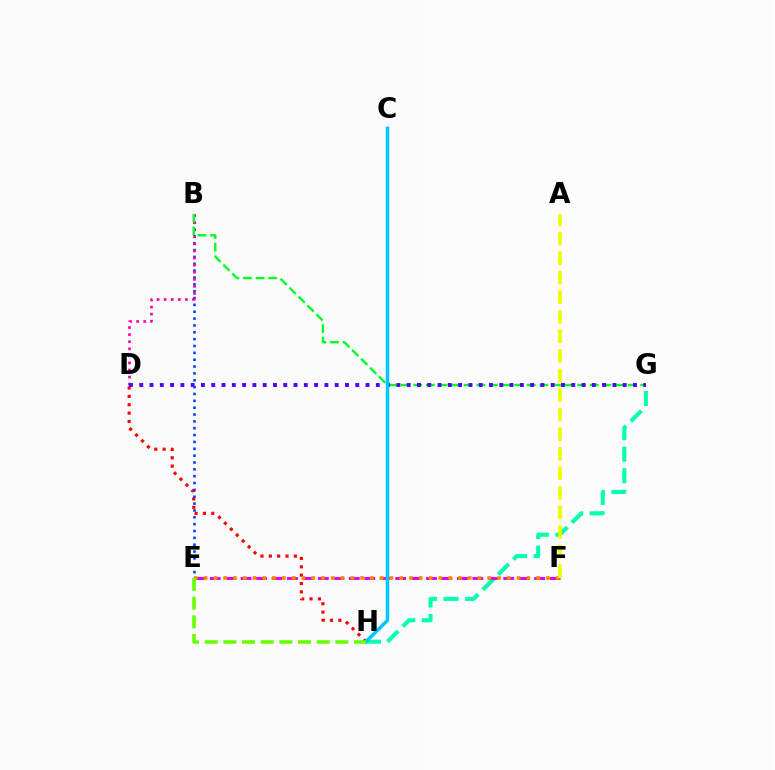{('D', 'H'): [{'color': '#ff0000', 'line_style': 'dotted', 'thickness': 2.27}], ('B', 'E'): [{'color': '#003fff', 'line_style': 'dotted', 'thickness': 1.86}], ('B', 'D'): [{'color': '#ff00a0', 'line_style': 'dotted', 'thickness': 1.92}], ('G', 'H'): [{'color': '#00ffaf', 'line_style': 'dashed', 'thickness': 2.93}], ('E', 'F'): [{'color': '#d600ff', 'line_style': 'dashed', 'thickness': 2.1}, {'color': '#ff8800', 'line_style': 'dotted', 'thickness': 2.66}], ('B', 'G'): [{'color': '#00ff27', 'line_style': 'dashed', 'thickness': 1.71}], ('D', 'G'): [{'color': '#4f00ff', 'line_style': 'dotted', 'thickness': 2.79}], ('A', 'F'): [{'color': '#eeff00', 'line_style': 'dashed', 'thickness': 2.66}], ('C', 'H'): [{'color': '#00c7ff', 'line_style': 'solid', 'thickness': 2.54}], ('E', 'H'): [{'color': '#66ff00', 'line_style': 'dashed', 'thickness': 2.54}]}